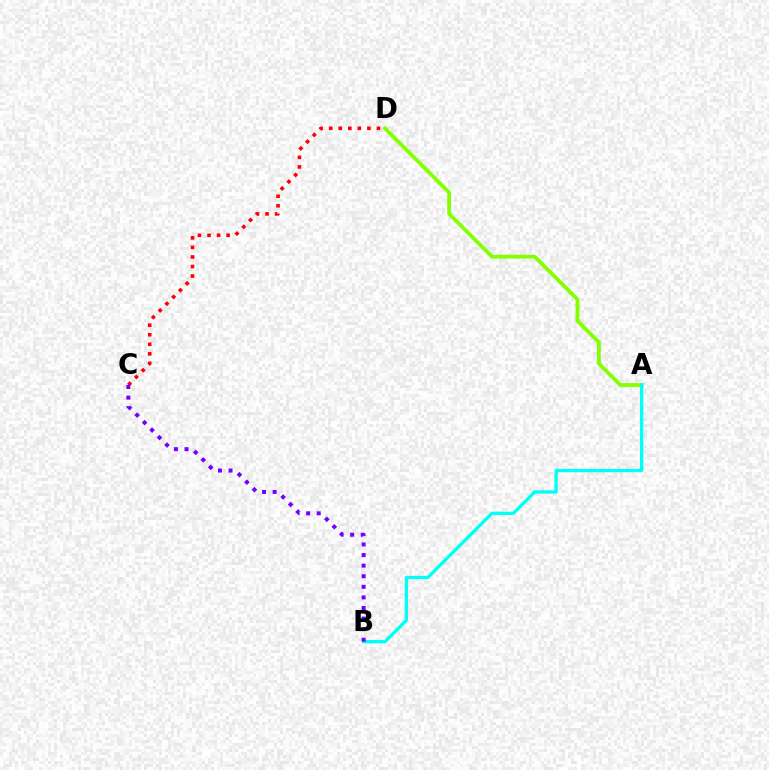{('A', 'D'): [{'color': '#84ff00', 'line_style': 'solid', 'thickness': 2.72}], ('C', 'D'): [{'color': '#ff0000', 'line_style': 'dotted', 'thickness': 2.6}], ('A', 'B'): [{'color': '#00fff6', 'line_style': 'solid', 'thickness': 2.39}], ('B', 'C'): [{'color': '#7200ff', 'line_style': 'dotted', 'thickness': 2.88}]}